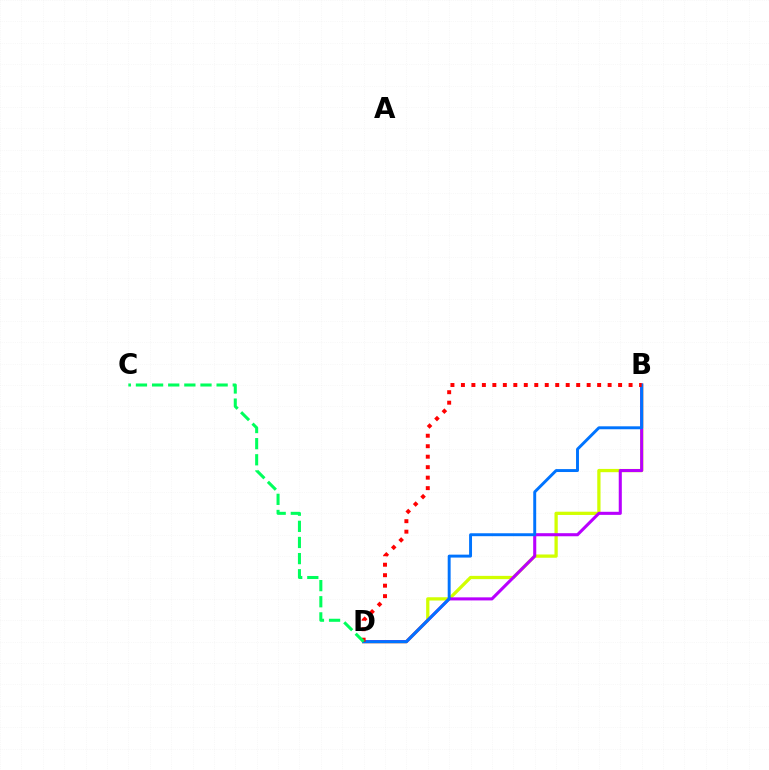{('B', 'D'): [{'color': '#d1ff00', 'line_style': 'solid', 'thickness': 2.35}, {'color': '#b900ff', 'line_style': 'solid', 'thickness': 2.22}, {'color': '#0074ff', 'line_style': 'solid', 'thickness': 2.11}, {'color': '#ff0000', 'line_style': 'dotted', 'thickness': 2.85}], ('C', 'D'): [{'color': '#00ff5c', 'line_style': 'dashed', 'thickness': 2.19}]}